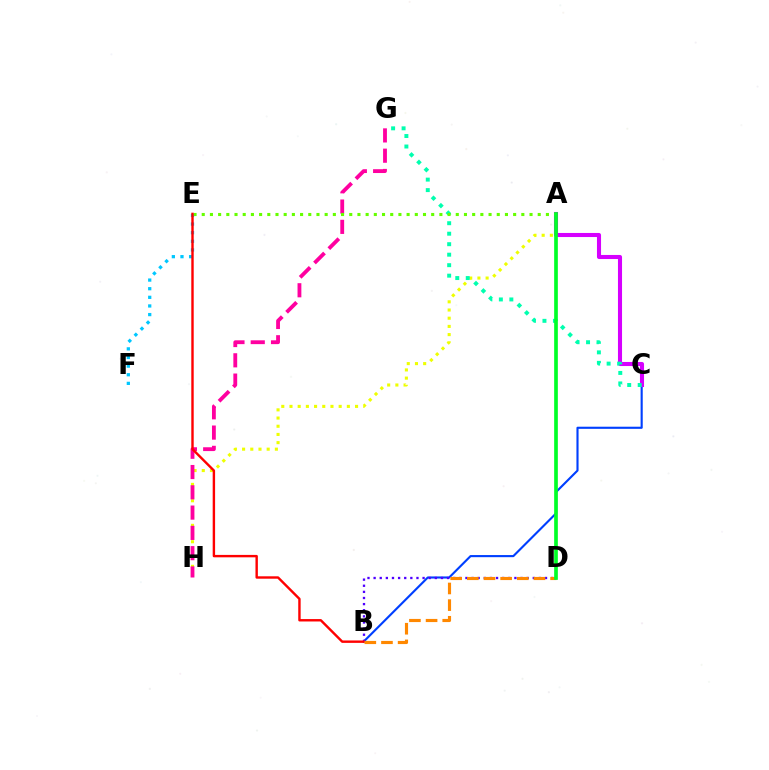{('A', 'H'): [{'color': '#eeff00', 'line_style': 'dotted', 'thickness': 2.23}], ('G', 'H'): [{'color': '#ff00a0', 'line_style': 'dashed', 'thickness': 2.76}], ('B', 'C'): [{'color': '#003fff', 'line_style': 'solid', 'thickness': 1.53}], ('A', 'C'): [{'color': '#d600ff', 'line_style': 'solid', 'thickness': 2.94}], ('C', 'G'): [{'color': '#00ffaf', 'line_style': 'dotted', 'thickness': 2.85}], ('E', 'F'): [{'color': '#00c7ff', 'line_style': 'dotted', 'thickness': 2.34}], ('A', 'E'): [{'color': '#66ff00', 'line_style': 'dotted', 'thickness': 2.23}], ('B', 'D'): [{'color': '#4f00ff', 'line_style': 'dotted', 'thickness': 1.66}, {'color': '#ff8800', 'line_style': 'dashed', 'thickness': 2.26}], ('B', 'E'): [{'color': '#ff0000', 'line_style': 'solid', 'thickness': 1.73}], ('A', 'D'): [{'color': '#00ff27', 'line_style': 'solid', 'thickness': 2.65}]}